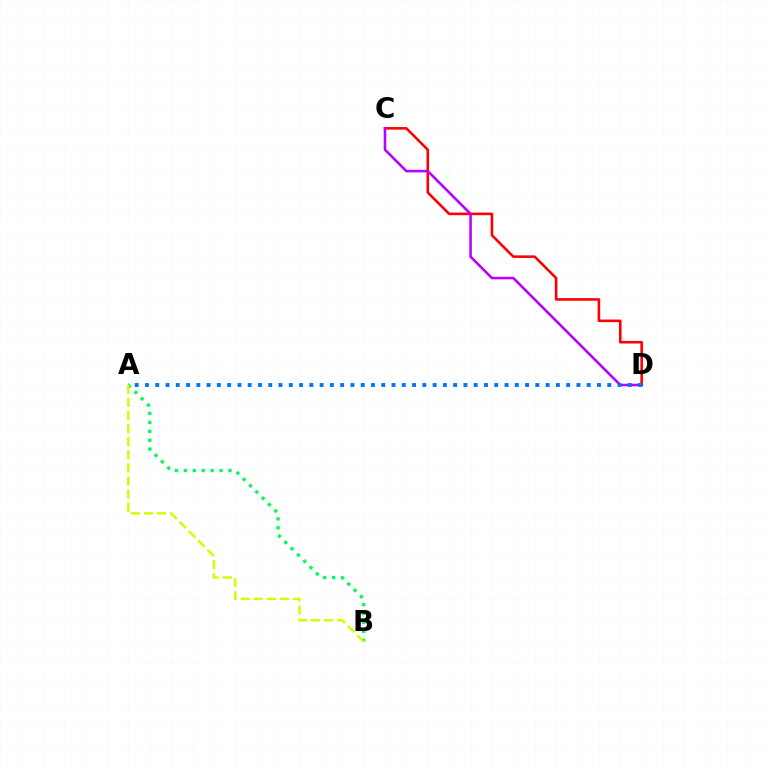{('C', 'D'): [{'color': '#ff0000', 'line_style': 'solid', 'thickness': 1.87}, {'color': '#b900ff', 'line_style': 'solid', 'thickness': 1.86}], ('A', 'B'): [{'color': '#00ff5c', 'line_style': 'dotted', 'thickness': 2.42}, {'color': '#d1ff00', 'line_style': 'dashed', 'thickness': 1.78}], ('A', 'D'): [{'color': '#0074ff', 'line_style': 'dotted', 'thickness': 2.79}]}